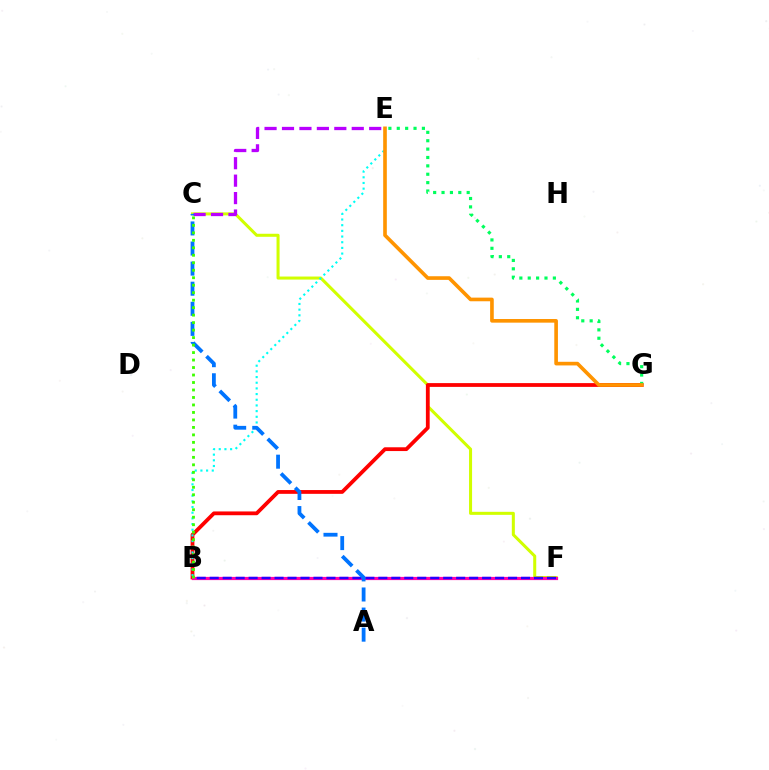{('C', 'F'): [{'color': '#d1ff00', 'line_style': 'solid', 'thickness': 2.19}], ('B', 'G'): [{'color': '#ff0000', 'line_style': 'solid', 'thickness': 2.72}], ('B', 'E'): [{'color': '#00fff6', 'line_style': 'dotted', 'thickness': 1.54}], ('B', 'F'): [{'color': '#ff00ac', 'line_style': 'solid', 'thickness': 2.31}, {'color': '#2500ff', 'line_style': 'dashed', 'thickness': 1.76}], ('E', 'G'): [{'color': '#00ff5c', 'line_style': 'dotted', 'thickness': 2.28}, {'color': '#ff9400', 'line_style': 'solid', 'thickness': 2.62}], ('C', 'E'): [{'color': '#b900ff', 'line_style': 'dashed', 'thickness': 2.37}], ('A', 'C'): [{'color': '#0074ff', 'line_style': 'dashed', 'thickness': 2.73}], ('B', 'C'): [{'color': '#3dff00', 'line_style': 'dotted', 'thickness': 2.03}]}